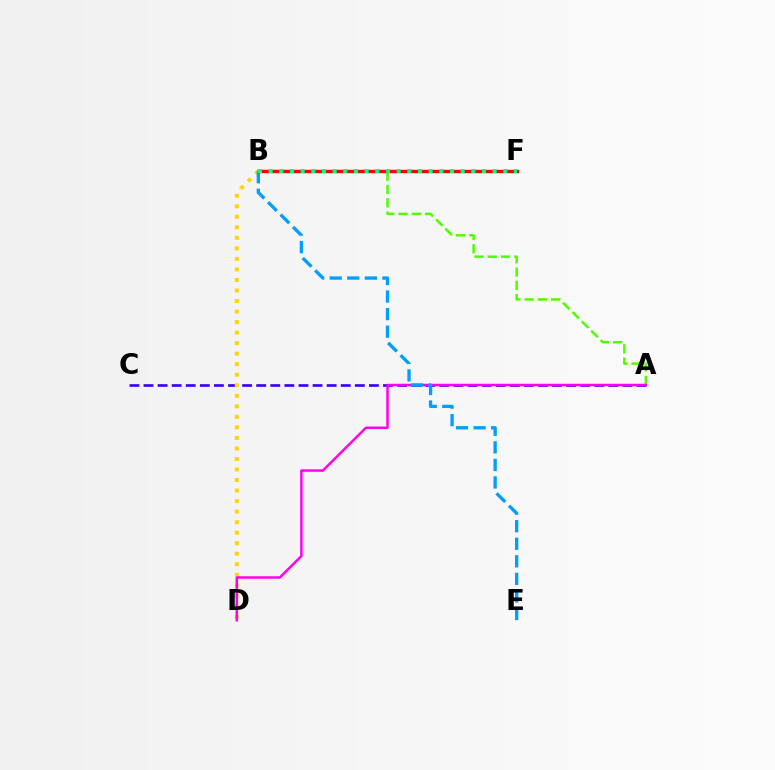{('A', 'B'): [{'color': '#4fff00', 'line_style': 'dashed', 'thickness': 1.8}], ('A', 'C'): [{'color': '#3700ff', 'line_style': 'dashed', 'thickness': 1.91}], ('B', 'F'): [{'color': '#ff0000', 'line_style': 'solid', 'thickness': 2.46}, {'color': '#00ff86', 'line_style': 'dotted', 'thickness': 2.9}], ('B', 'D'): [{'color': '#ffd500', 'line_style': 'dotted', 'thickness': 2.86}], ('A', 'D'): [{'color': '#ff00ed', 'line_style': 'solid', 'thickness': 1.79}], ('B', 'E'): [{'color': '#009eff', 'line_style': 'dashed', 'thickness': 2.39}]}